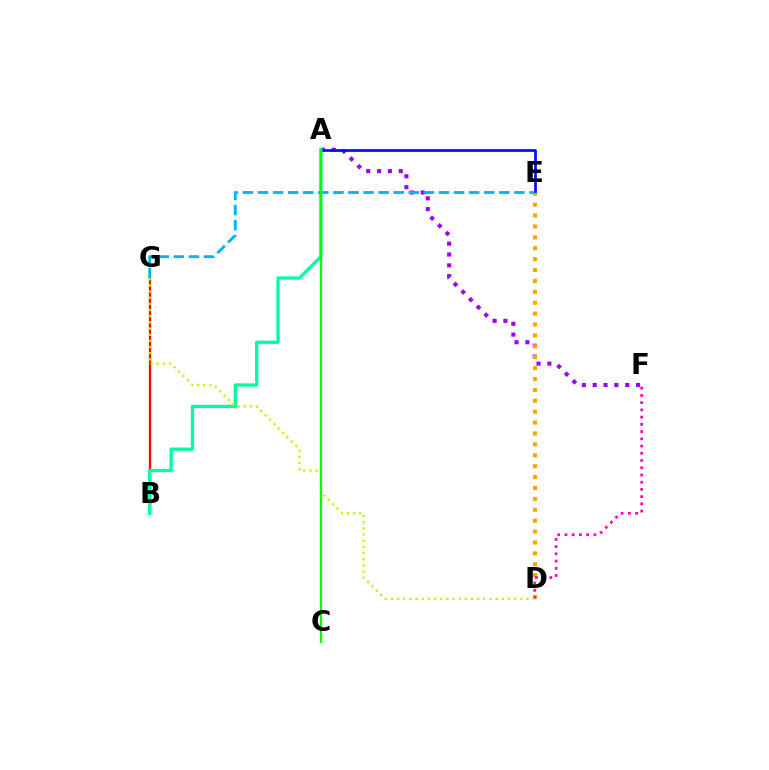{('B', 'G'): [{'color': '#ff0000', 'line_style': 'solid', 'thickness': 1.63}], ('A', 'F'): [{'color': '#9b00ff', 'line_style': 'dotted', 'thickness': 2.95}], ('A', 'E'): [{'color': '#0010ff', 'line_style': 'solid', 'thickness': 1.97}], ('A', 'B'): [{'color': '#00ff9d', 'line_style': 'solid', 'thickness': 2.37}], ('D', 'E'): [{'color': '#ffa500', 'line_style': 'dotted', 'thickness': 2.96}], ('D', 'F'): [{'color': '#ff00bd', 'line_style': 'dotted', 'thickness': 1.96}], ('E', 'G'): [{'color': '#00b5ff', 'line_style': 'dashed', 'thickness': 2.05}], ('D', 'G'): [{'color': '#b3ff00', 'line_style': 'dotted', 'thickness': 1.67}], ('A', 'C'): [{'color': '#08ff00', 'line_style': 'solid', 'thickness': 1.64}]}